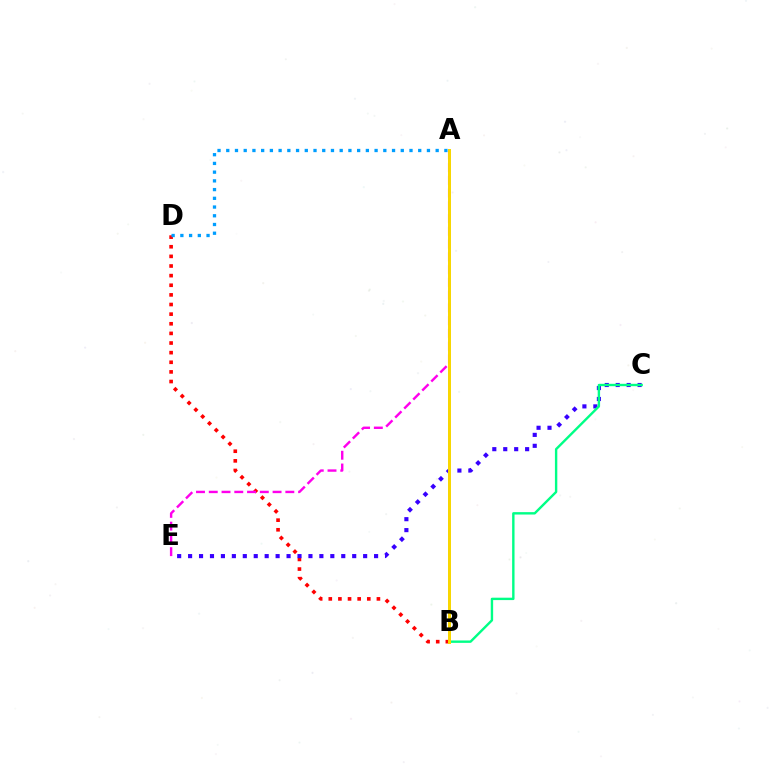{('B', 'D'): [{'color': '#ff0000', 'line_style': 'dotted', 'thickness': 2.62}], ('C', 'E'): [{'color': '#3700ff', 'line_style': 'dotted', 'thickness': 2.97}], ('A', 'E'): [{'color': '#ff00ed', 'line_style': 'dashed', 'thickness': 1.73}], ('B', 'C'): [{'color': '#00ff86', 'line_style': 'solid', 'thickness': 1.72}], ('A', 'B'): [{'color': '#4fff00', 'line_style': 'solid', 'thickness': 1.92}, {'color': '#ffd500', 'line_style': 'solid', 'thickness': 2.08}], ('A', 'D'): [{'color': '#009eff', 'line_style': 'dotted', 'thickness': 2.37}]}